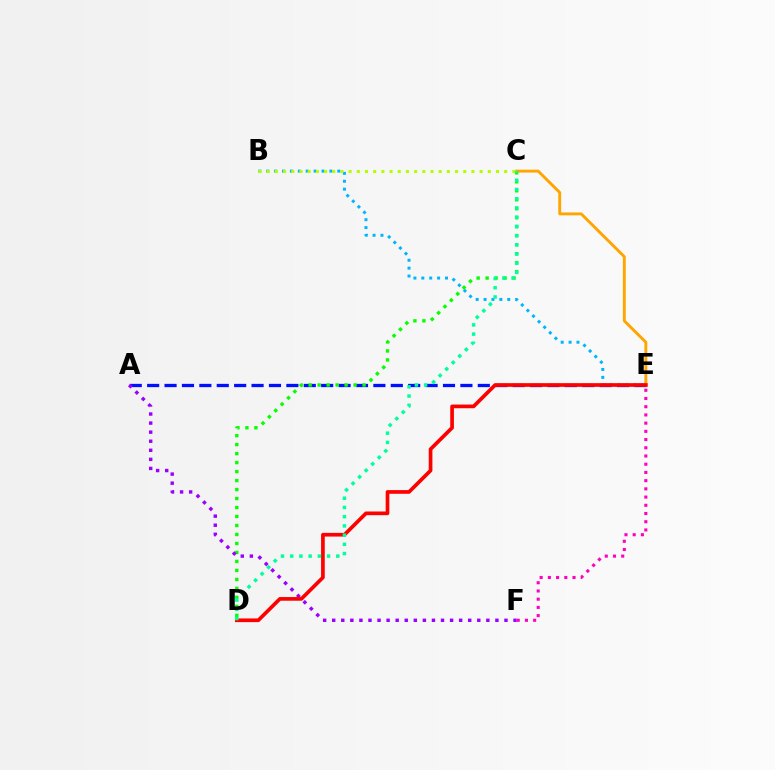{('A', 'E'): [{'color': '#0010ff', 'line_style': 'dashed', 'thickness': 2.36}], ('B', 'E'): [{'color': '#00b5ff', 'line_style': 'dotted', 'thickness': 2.15}], ('E', 'F'): [{'color': '#ff00bd', 'line_style': 'dotted', 'thickness': 2.23}], ('C', 'D'): [{'color': '#08ff00', 'line_style': 'dotted', 'thickness': 2.44}, {'color': '#00ff9d', 'line_style': 'dotted', 'thickness': 2.5}], ('A', 'F'): [{'color': '#9b00ff', 'line_style': 'dotted', 'thickness': 2.46}], ('C', 'E'): [{'color': '#ffa500', 'line_style': 'solid', 'thickness': 2.08}], ('B', 'C'): [{'color': '#b3ff00', 'line_style': 'dotted', 'thickness': 2.22}], ('D', 'E'): [{'color': '#ff0000', 'line_style': 'solid', 'thickness': 2.65}]}